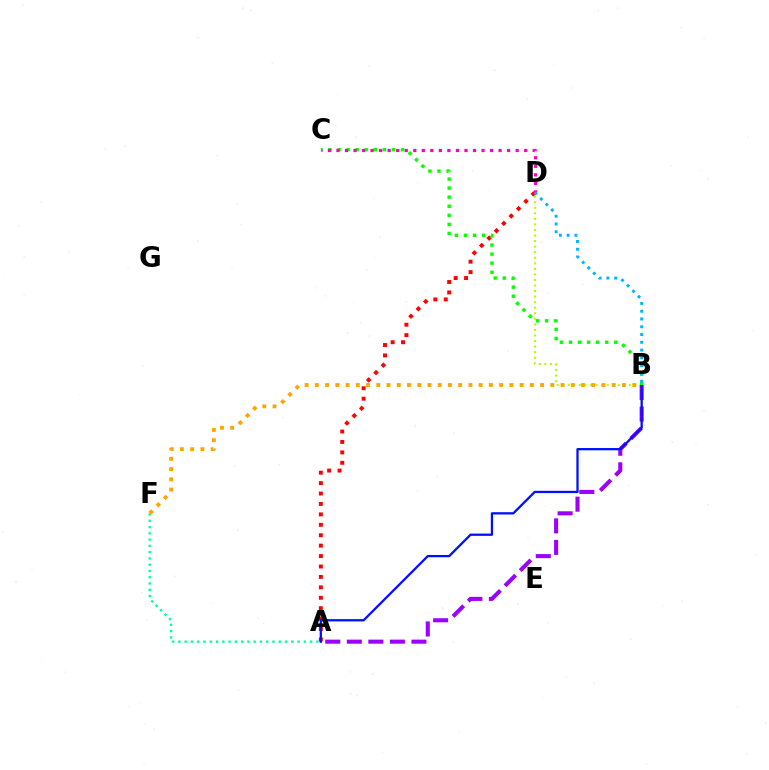{('B', 'D'): [{'color': '#b3ff00', 'line_style': 'dotted', 'thickness': 1.51}, {'color': '#00b5ff', 'line_style': 'dotted', 'thickness': 2.11}], ('A', 'B'): [{'color': '#9b00ff', 'line_style': 'dashed', 'thickness': 2.93}, {'color': '#0010ff', 'line_style': 'solid', 'thickness': 1.64}], ('A', 'F'): [{'color': '#00ff9d', 'line_style': 'dotted', 'thickness': 1.7}], ('B', 'F'): [{'color': '#ffa500', 'line_style': 'dotted', 'thickness': 2.78}], ('A', 'D'): [{'color': '#ff0000', 'line_style': 'dotted', 'thickness': 2.83}], ('B', 'C'): [{'color': '#08ff00', 'line_style': 'dotted', 'thickness': 2.46}], ('C', 'D'): [{'color': '#ff00bd', 'line_style': 'dotted', 'thickness': 2.32}]}